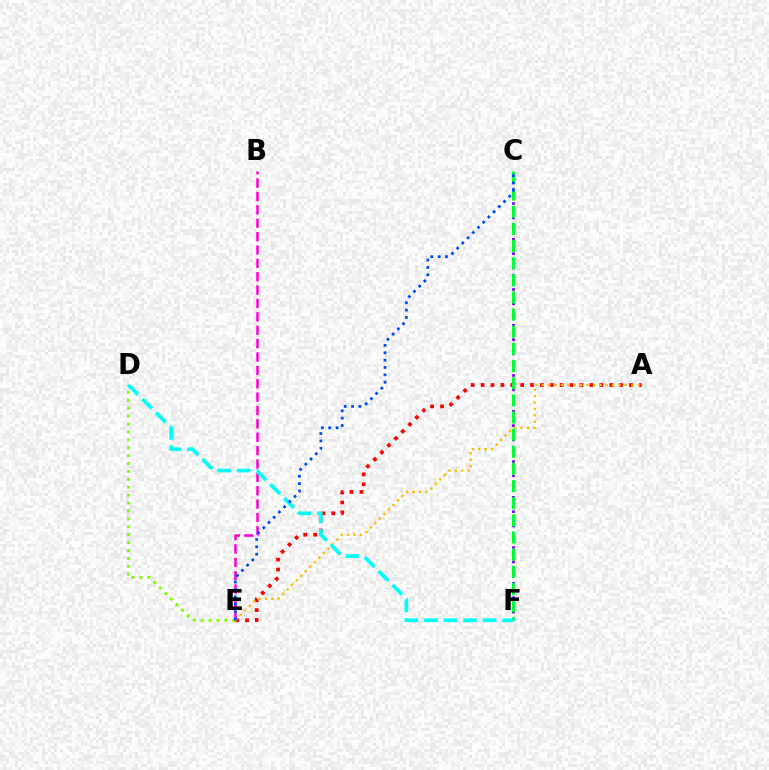{('D', 'E'): [{'color': '#84ff00', 'line_style': 'dotted', 'thickness': 2.15}], ('C', 'F'): [{'color': '#7200ff', 'line_style': 'dotted', 'thickness': 1.95}, {'color': '#00ff39', 'line_style': 'dashed', 'thickness': 2.33}], ('B', 'E'): [{'color': '#ff00cf', 'line_style': 'dashed', 'thickness': 1.82}], ('A', 'E'): [{'color': '#ff0000', 'line_style': 'dotted', 'thickness': 2.69}, {'color': '#ffbd00', 'line_style': 'dotted', 'thickness': 1.74}], ('D', 'F'): [{'color': '#00fff6', 'line_style': 'dashed', 'thickness': 2.66}], ('C', 'E'): [{'color': '#004bff', 'line_style': 'dotted', 'thickness': 2.0}]}